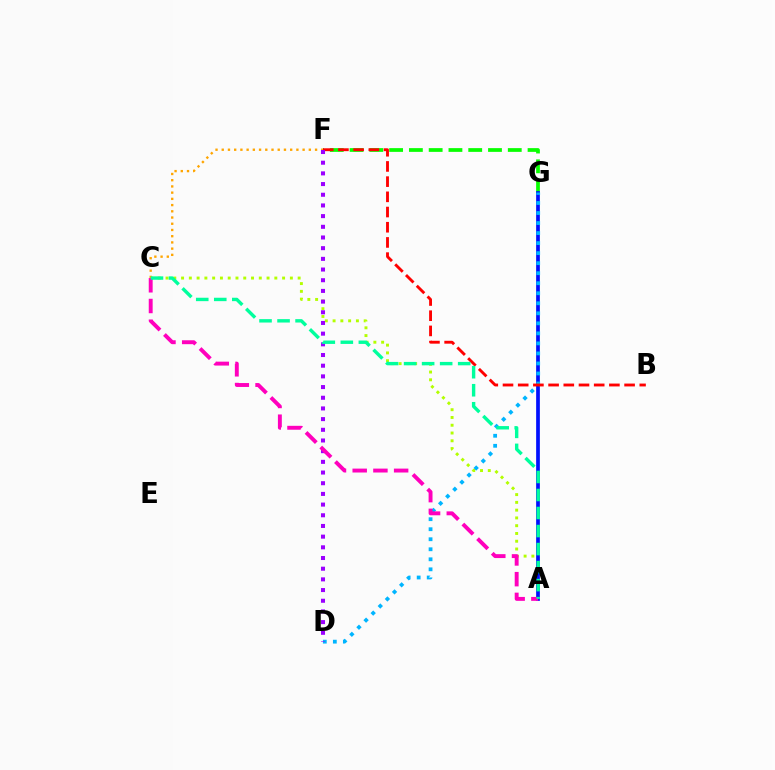{('F', 'G'): [{'color': '#08ff00', 'line_style': 'dashed', 'thickness': 2.69}], ('A', 'C'): [{'color': '#b3ff00', 'line_style': 'dotted', 'thickness': 2.11}, {'color': '#ff00bd', 'line_style': 'dashed', 'thickness': 2.81}, {'color': '#00ff9d', 'line_style': 'dashed', 'thickness': 2.45}], ('A', 'G'): [{'color': '#0010ff', 'line_style': 'solid', 'thickness': 2.67}], ('D', 'G'): [{'color': '#00b5ff', 'line_style': 'dotted', 'thickness': 2.72}], ('B', 'F'): [{'color': '#ff0000', 'line_style': 'dashed', 'thickness': 2.06}], ('C', 'F'): [{'color': '#ffa500', 'line_style': 'dotted', 'thickness': 1.69}], ('D', 'F'): [{'color': '#9b00ff', 'line_style': 'dotted', 'thickness': 2.9}]}